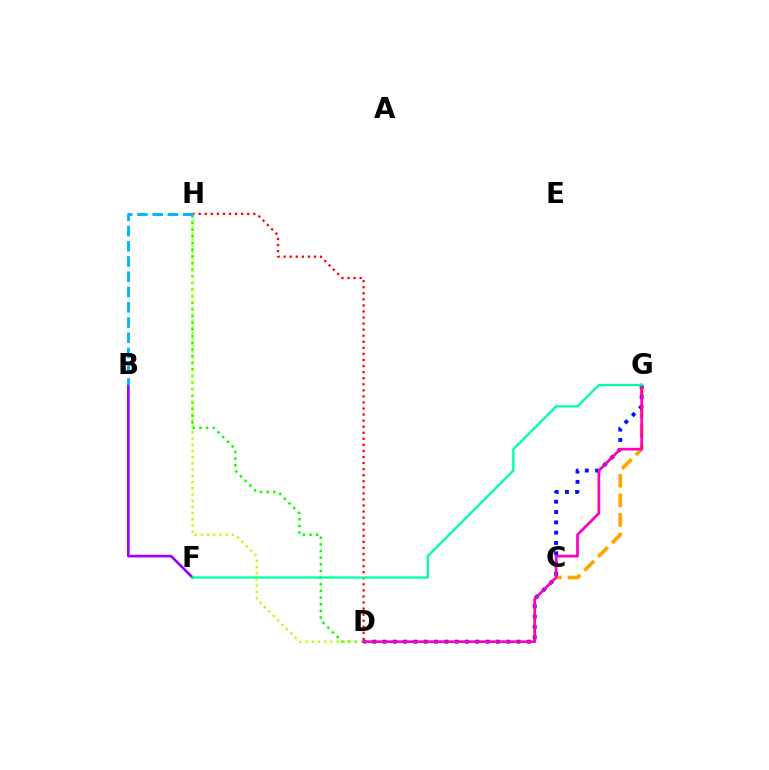{('D', 'H'): [{'color': '#ff0000', 'line_style': 'dotted', 'thickness': 1.65}, {'color': '#08ff00', 'line_style': 'dotted', 'thickness': 1.81}, {'color': '#b3ff00', 'line_style': 'dotted', 'thickness': 1.69}], ('B', 'F'): [{'color': '#9b00ff', 'line_style': 'solid', 'thickness': 1.92}], ('C', 'G'): [{'color': '#ffa500', 'line_style': 'dashed', 'thickness': 2.66}], ('D', 'G'): [{'color': '#0010ff', 'line_style': 'dotted', 'thickness': 2.8}, {'color': '#ff00bd', 'line_style': 'solid', 'thickness': 1.96}], ('B', 'H'): [{'color': '#00b5ff', 'line_style': 'dashed', 'thickness': 2.07}], ('F', 'G'): [{'color': '#00ff9d', 'line_style': 'solid', 'thickness': 1.66}]}